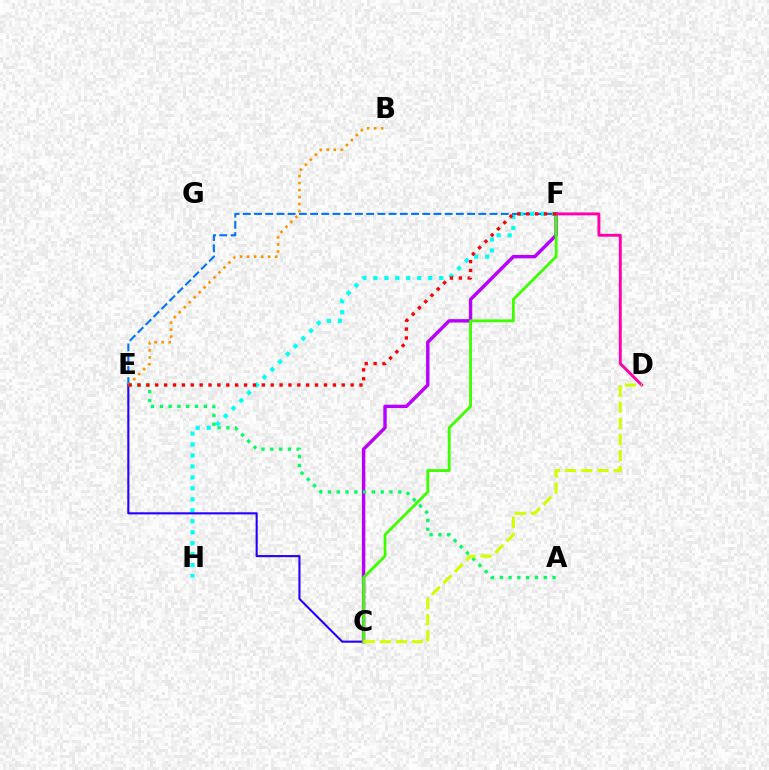{('E', 'F'): [{'color': '#0074ff', 'line_style': 'dashed', 'thickness': 1.52}, {'color': '#ff0000', 'line_style': 'dotted', 'thickness': 2.41}], ('F', 'H'): [{'color': '#00fff6', 'line_style': 'dotted', 'thickness': 2.98}], ('C', 'E'): [{'color': '#2500ff', 'line_style': 'solid', 'thickness': 1.51}], ('C', 'F'): [{'color': '#b900ff', 'line_style': 'solid', 'thickness': 2.45}, {'color': '#3dff00', 'line_style': 'solid', 'thickness': 2.03}], ('B', 'E'): [{'color': '#ff9400', 'line_style': 'dotted', 'thickness': 1.91}], ('A', 'E'): [{'color': '#00ff5c', 'line_style': 'dotted', 'thickness': 2.39}], ('D', 'F'): [{'color': '#ff00ac', 'line_style': 'solid', 'thickness': 2.1}], ('C', 'D'): [{'color': '#d1ff00', 'line_style': 'dashed', 'thickness': 2.19}]}